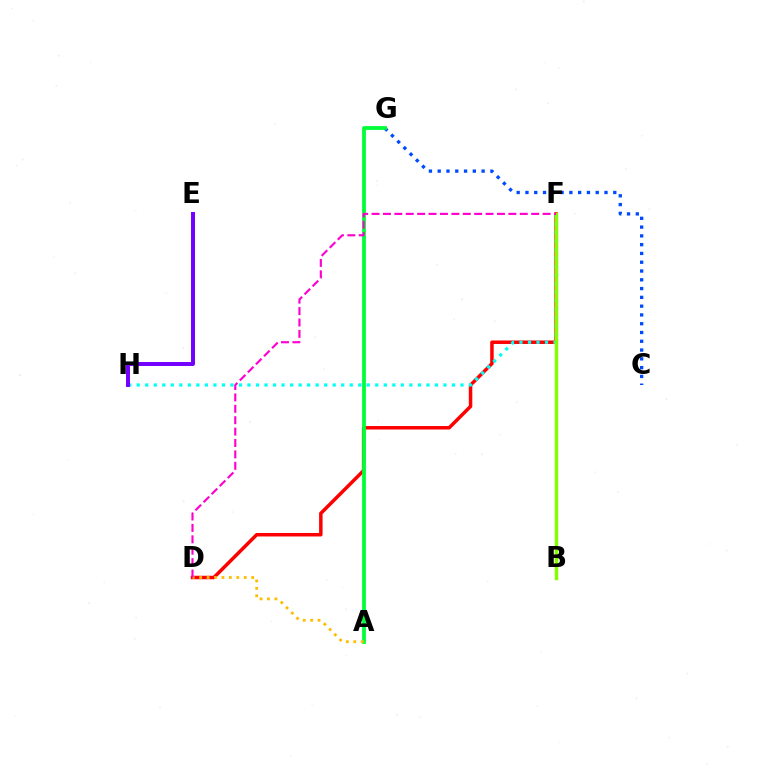{('D', 'F'): [{'color': '#ff0000', 'line_style': 'solid', 'thickness': 2.51}, {'color': '#ff00cf', 'line_style': 'dashed', 'thickness': 1.55}], ('C', 'G'): [{'color': '#004bff', 'line_style': 'dotted', 'thickness': 2.39}], ('A', 'G'): [{'color': '#00ff39', 'line_style': 'solid', 'thickness': 2.73}], ('A', 'D'): [{'color': '#ffbd00', 'line_style': 'dotted', 'thickness': 2.02}], ('F', 'H'): [{'color': '#00fff6', 'line_style': 'dotted', 'thickness': 2.31}], ('B', 'F'): [{'color': '#84ff00', 'line_style': 'solid', 'thickness': 2.48}], ('E', 'H'): [{'color': '#7200ff', 'line_style': 'solid', 'thickness': 2.85}]}